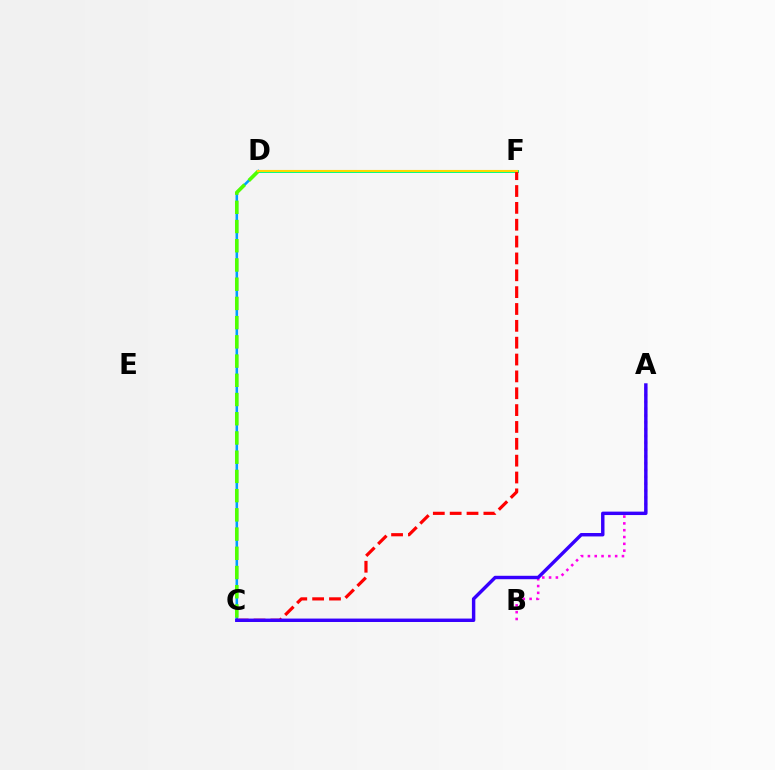{('D', 'F'): [{'color': '#00ff86', 'line_style': 'solid', 'thickness': 2.15}, {'color': '#ffd500', 'line_style': 'solid', 'thickness': 1.52}], ('A', 'B'): [{'color': '#ff00ed', 'line_style': 'dotted', 'thickness': 1.85}], ('C', 'D'): [{'color': '#009eff', 'line_style': 'solid', 'thickness': 1.84}, {'color': '#4fff00', 'line_style': 'dashed', 'thickness': 2.61}], ('C', 'F'): [{'color': '#ff0000', 'line_style': 'dashed', 'thickness': 2.29}], ('A', 'C'): [{'color': '#3700ff', 'line_style': 'solid', 'thickness': 2.47}]}